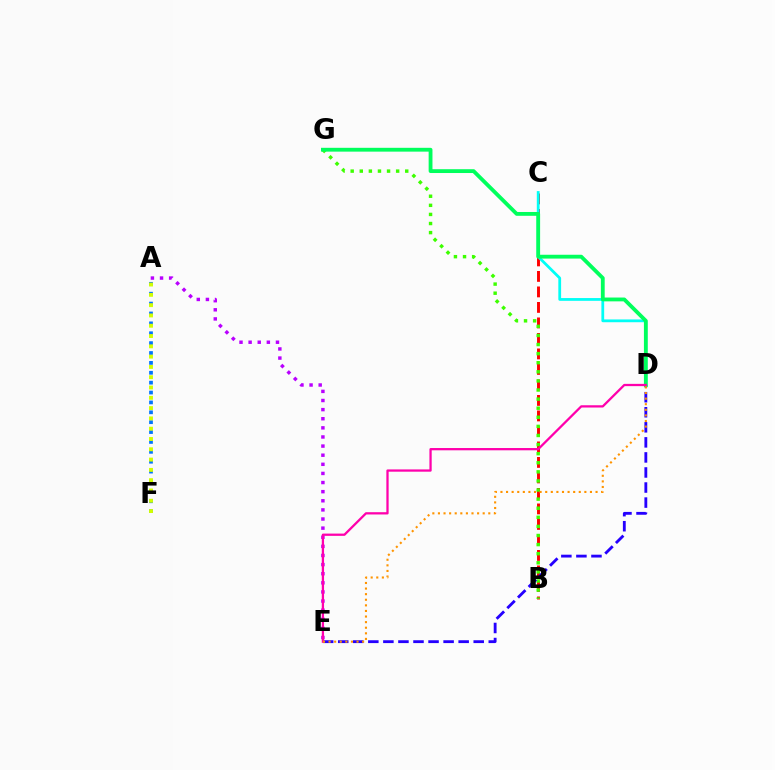{('B', 'C'): [{'color': '#ff0000', 'line_style': 'dashed', 'thickness': 2.11}], ('A', 'F'): [{'color': '#0074ff', 'line_style': 'dotted', 'thickness': 2.69}, {'color': '#d1ff00', 'line_style': 'dotted', 'thickness': 2.8}], ('A', 'E'): [{'color': '#b900ff', 'line_style': 'dotted', 'thickness': 2.48}], ('B', 'G'): [{'color': '#3dff00', 'line_style': 'dotted', 'thickness': 2.47}], ('C', 'D'): [{'color': '#00fff6', 'line_style': 'solid', 'thickness': 2.0}], ('D', 'E'): [{'color': '#2500ff', 'line_style': 'dashed', 'thickness': 2.05}, {'color': '#ff00ac', 'line_style': 'solid', 'thickness': 1.64}, {'color': '#ff9400', 'line_style': 'dotted', 'thickness': 1.52}], ('D', 'G'): [{'color': '#00ff5c', 'line_style': 'solid', 'thickness': 2.75}]}